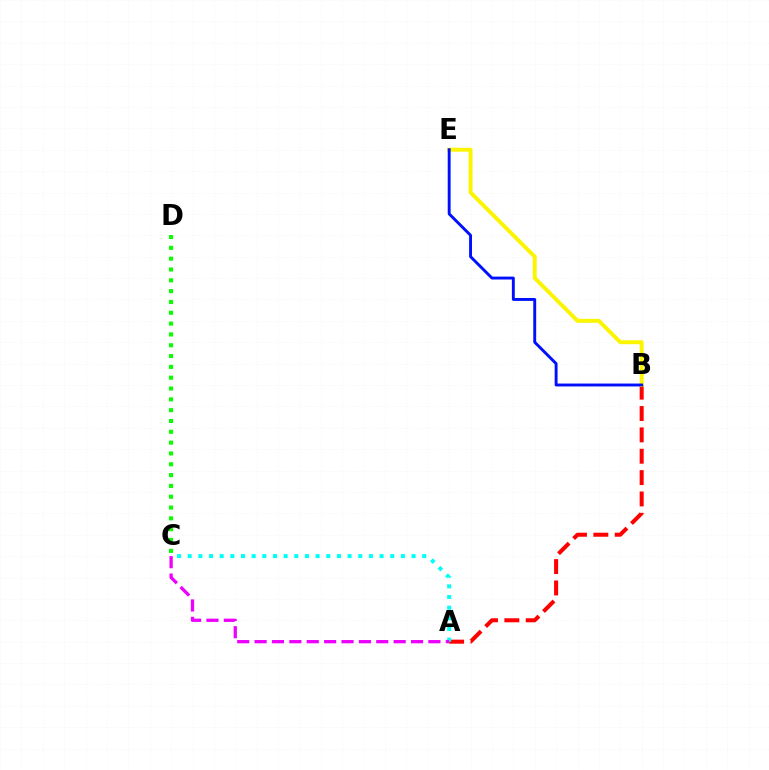{('A', 'B'): [{'color': '#ff0000', 'line_style': 'dashed', 'thickness': 2.9}], ('C', 'D'): [{'color': '#08ff00', 'line_style': 'dotted', 'thickness': 2.94}], ('A', 'C'): [{'color': '#00fff6', 'line_style': 'dotted', 'thickness': 2.9}, {'color': '#ee00ff', 'line_style': 'dashed', 'thickness': 2.36}], ('B', 'E'): [{'color': '#fcf500', 'line_style': 'solid', 'thickness': 2.84}, {'color': '#0010ff', 'line_style': 'solid', 'thickness': 2.09}]}